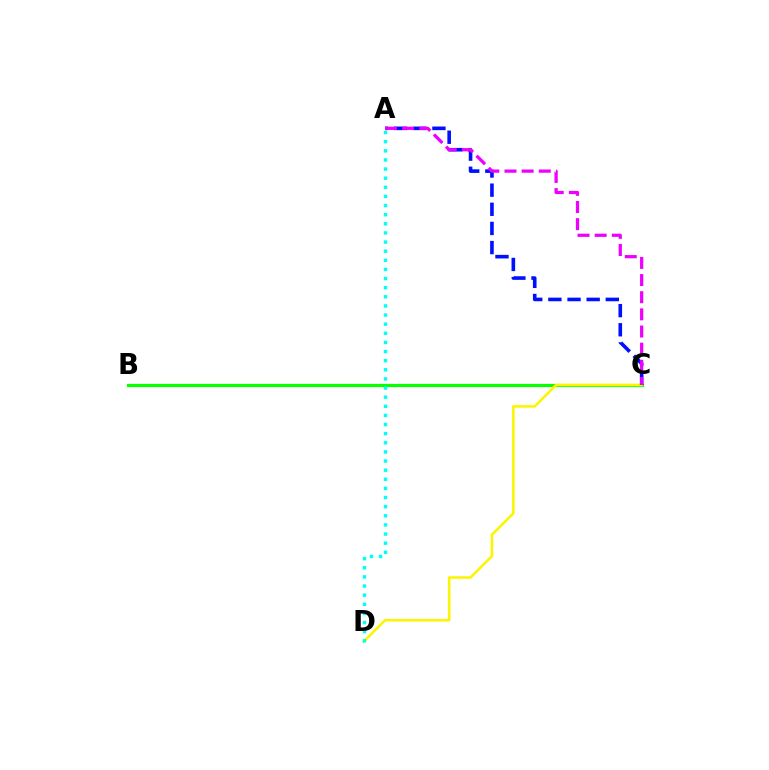{('B', 'C'): [{'color': '#ff0000', 'line_style': 'dotted', 'thickness': 2.0}, {'color': '#08ff00', 'line_style': 'solid', 'thickness': 2.28}], ('C', 'D'): [{'color': '#fcf500', 'line_style': 'solid', 'thickness': 1.84}], ('A', 'C'): [{'color': '#0010ff', 'line_style': 'dashed', 'thickness': 2.6}, {'color': '#ee00ff', 'line_style': 'dashed', 'thickness': 2.33}], ('A', 'D'): [{'color': '#00fff6', 'line_style': 'dotted', 'thickness': 2.48}]}